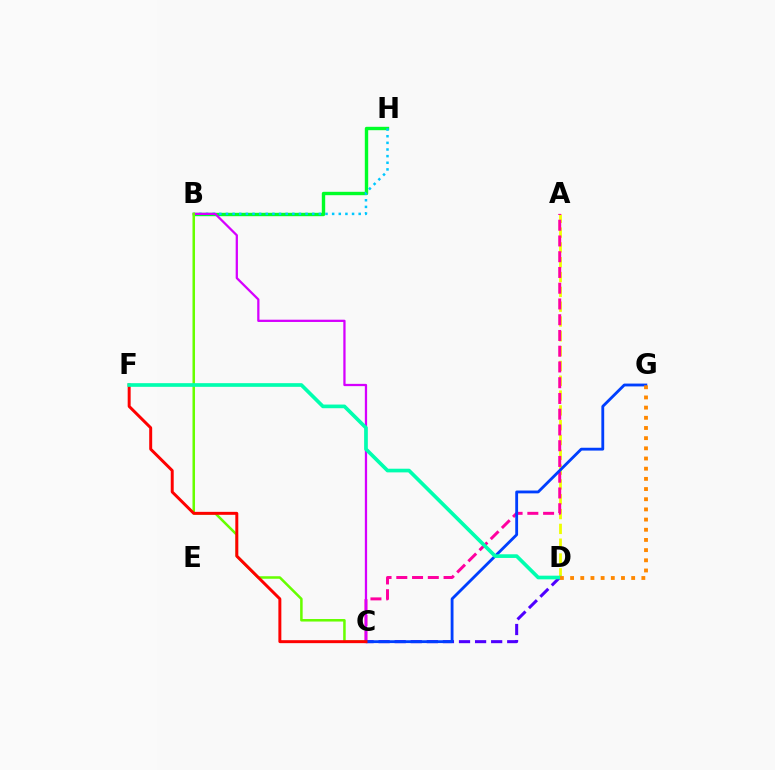{('B', 'H'): [{'color': '#00ff27', 'line_style': 'solid', 'thickness': 2.44}, {'color': '#00c7ff', 'line_style': 'dotted', 'thickness': 1.8}], ('A', 'D'): [{'color': '#eeff00', 'line_style': 'dashed', 'thickness': 2.01}], ('A', 'C'): [{'color': '#ff00a0', 'line_style': 'dashed', 'thickness': 2.14}], ('B', 'C'): [{'color': '#d600ff', 'line_style': 'solid', 'thickness': 1.63}, {'color': '#66ff00', 'line_style': 'solid', 'thickness': 1.81}], ('C', 'D'): [{'color': '#4f00ff', 'line_style': 'dashed', 'thickness': 2.18}], ('C', 'G'): [{'color': '#003fff', 'line_style': 'solid', 'thickness': 2.04}], ('C', 'F'): [{'color': '#ff0000', 'line_style': 'solid', 'thickness': 2.13}], ('D', 'F'): [{'color': '#00ffaf', 'line_style': 'solid', 'thickness': 2.64}], ('D', 'G'): [{'color': '#ff8800', 'line_style': 'dotted', 'thickness': 2.77}]}